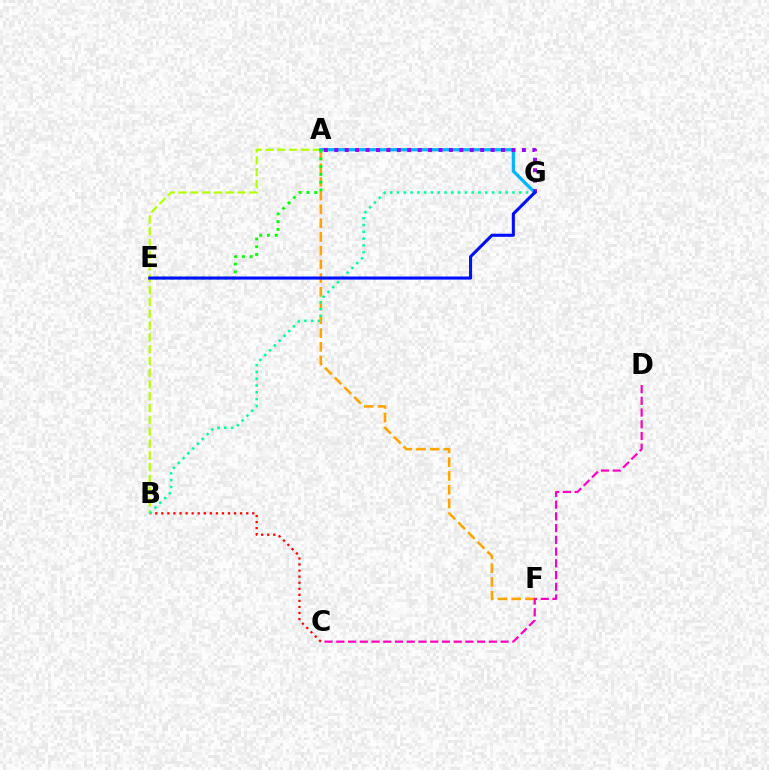{('A', 'F'): [{'color': '#ffa500', 'line_style': 'dashed', 'thickness': 1.87}], ('C', 'D'): [{'color': '#ff00bd', 'line_style': 'dashed', 'thickness': 1.59}], ('A', 'B'): [{'color': '#b3ff00', 'line_style': 'dashed', 'thickness': 1.6}], ('B', 'C'): [{'color': '#ff0000', 'line_style': 'dotted', 'thickness': 1.65}], ('A', 'G'): [{'color': '#00b5ff', 'line_style': 'solid', 'thickness': 2.34}, {'color': '#9b00ff', 'line_style': 'dotted', 'thickness': 2.83}], ('B', 'G'): [{'color': '#00ff9d', 'line_style': 'dotted', 'thickness': 1.85}], ('A', 'E'): [{'color': '#08ff00', 'line_style': 'dotted', 'thickness': 2.1}], ('E', 'G'): [{'color': '#0010ff', 'line_style': 'solid', 'thickness': 2.22}]}